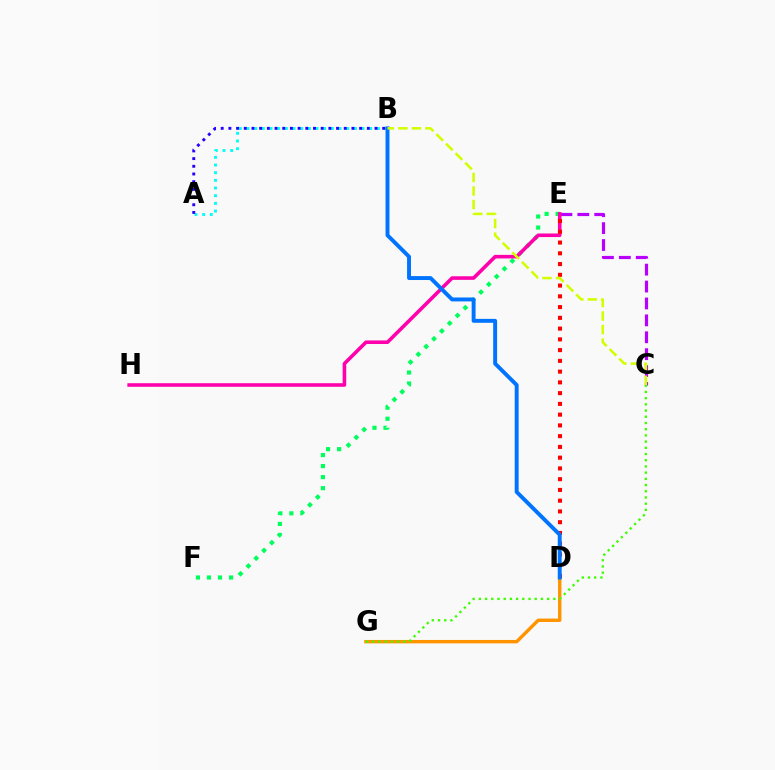{('C', 'E'): [{'color': '#b900ff', 'line_style': 'dashed', 'thickness': 2.3}], ('E', 'F'): [{'color': '#00ff5c', 'line_style': 'dotted', 'thickness': 3.0}], ('E', 'H'): [{'color': '#ff00ac', 'line_style': 'solid', 'thickness': 2.58}], ('D', 'G'): [{'color': '#ff9400', 'line_style': 'solid', 'thickness': 2.46}], ('D', 'E'): [{'color': '#ff0000', 'line_style': 'dotted', 'thickness': 2.92}], ('C', 'G'): [{'color': '#3dff00', 'line_style': 'dotted', 'thickness': 1.69}], ('A', 'B'): [{'color': '#00fff6', 'line_style': 'dotted', 'thickness': 2.08}, {'color': '#2500ff', 'line_style': 'dotted', 'thickness': 2.09}], ('B', 'D'): [{'color': '#0074ff', 'line_style': 'solid', 'thickness': 2.82}], ('B', 'C'): [{'color': '#d1ff00', 'line_style': 'dashed', 'thickness': 1.84}]}